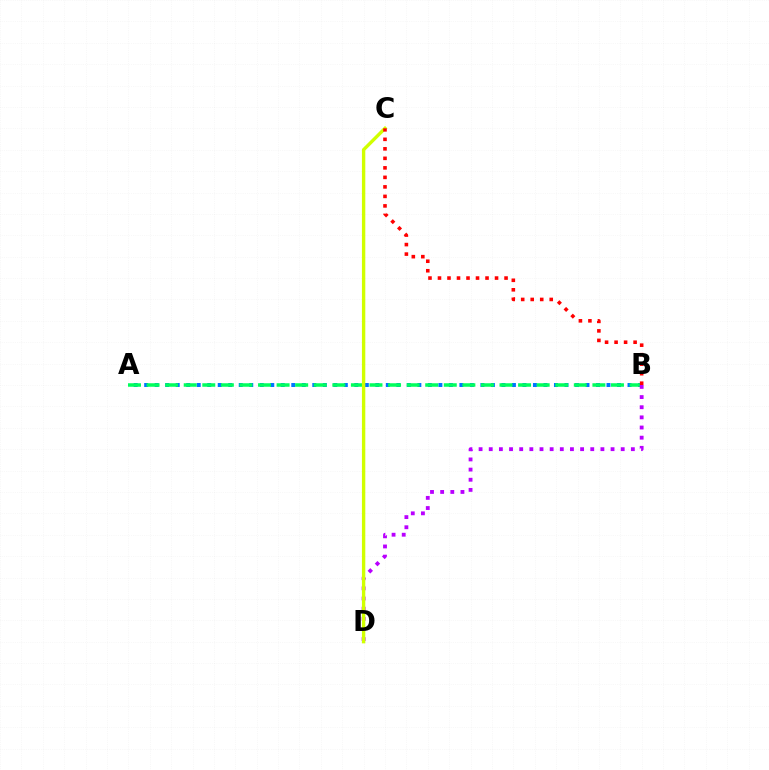{('A', 'B'): [{'color': '#0074ff', 'line_style': 'dotted', 'thickness': 2.85}, {'color': '#00ff5c', 'line_style': 'dashed', 'thickness': 2.52}], ('B', 'D'): [{'color': '#b900ff', 'line_style': 'dotted', 'thickness': 2.76}], ('C', 'D'): [{'color': '#d1ff00', 'line_style': 'solid', 'thickness': 2.43}], ('B', 'C'): [{'color': '#ff0000', 'line_style': 'dotted', 'thickness': 2.58}]}